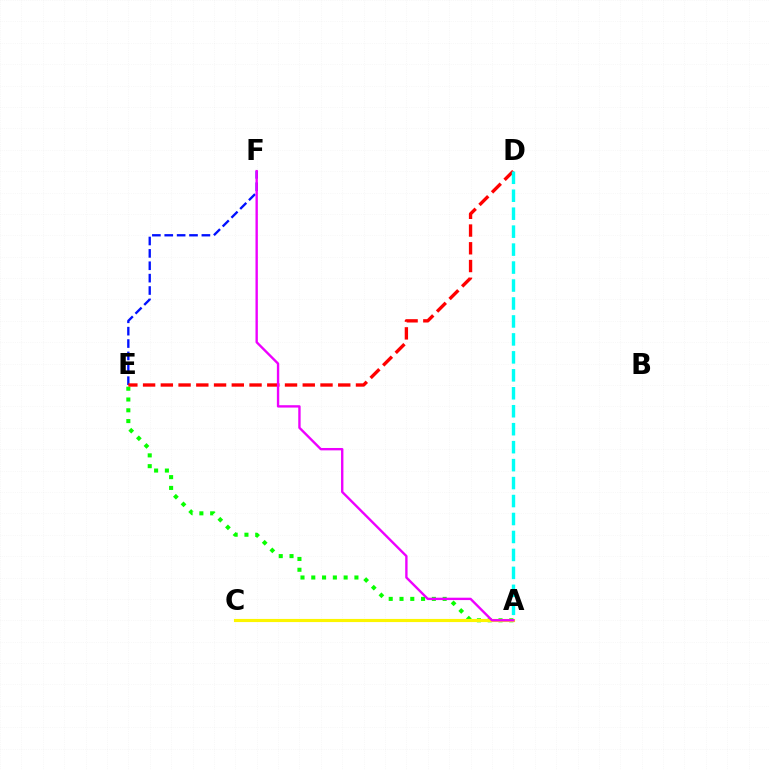{('A', 'E'): [{'color': '#08ff00', 'line_style': 'dotted', 'thickness': 2.93}], ('E', 'F'): [{'color': '#0010ff', 'line_style': 'dashed', 'thickness': 1.68}], ('D', 'E'): [{'color': '#ff0000', 'line_style': 'dashed', 'thickness': 2.41}], ('A', 'C'): [{'color': '#fcf500', 'line_style': 'solid', 'thickness': 2.26}], ('A', 'D'): [{'color': '#00fff6', 'line_style': 'dashed', 'thickness': 2.44}], ('A', 'F'): [{'color': '#ee00ff', 'line_style': 'solid', 'thickness': 1.71}]}